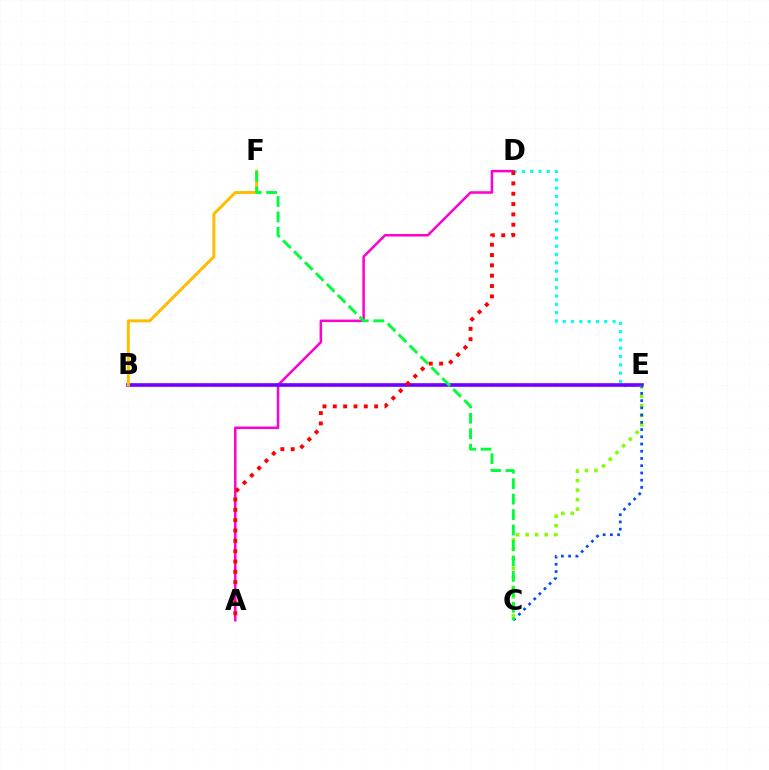{('D', 'E'): [{'color': '#00fff6', 'line_style': 'dotted', 'thickness': 2.25}], ('A', 'D'): [{'color': '#ff00cf', 'line_style': 'solid', 'thickness': 1.81}, {'color': '#ff0000', 'line_style': 'dotted', 'thickness': 2.81}], ('B', 'E'): [{'color': '#7200ff', 'line_style': 'solid', 'thickness': 2.62}], ('C', 'E'): [{'color': '#84ff00', 'line_style': 'dotted', 'thickness': 2.58}, {'color': '#004bff', 'line_style': 'dotted', 'thickness': 1.96}], ('B', 'F'): [{'color': '#ffbd00', 'line_style': 'solid', 'thickness': 2.15}], ('C', 'F'): [{'color': '#00ff39', 'line_style': 'dashed', 'thickness': 2.1}]}